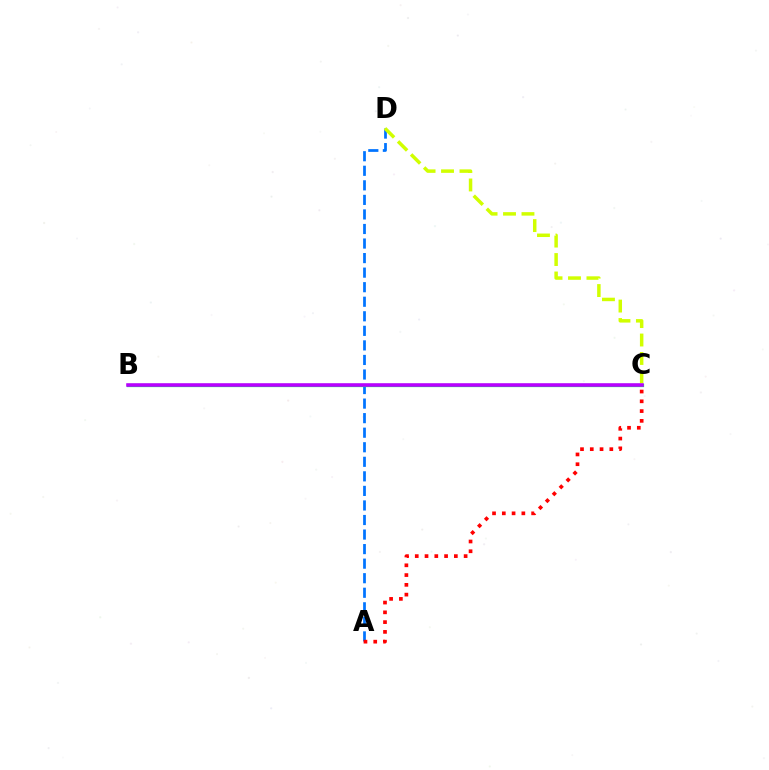{('A', 'D'): [{'color': '#0074ff', 'line_style': 'dashed', 'thickness': 1.98}], ('A', 'C'): [{'color': '#ff0000', 'line_style': 'dotted', 'thickness': 2.66}], ('C', 'D'): [{'color': '#d1ff00', 'line_style': 'dashed', 'thickness': 2.51}], ('B', 'C'): [{'color': '#00ff5c', 'line_style': 'solid', 'thickness': 2.33}, {'color': '#b900ff', 'line_style': 'solid', 'thickness': 2.56}]}